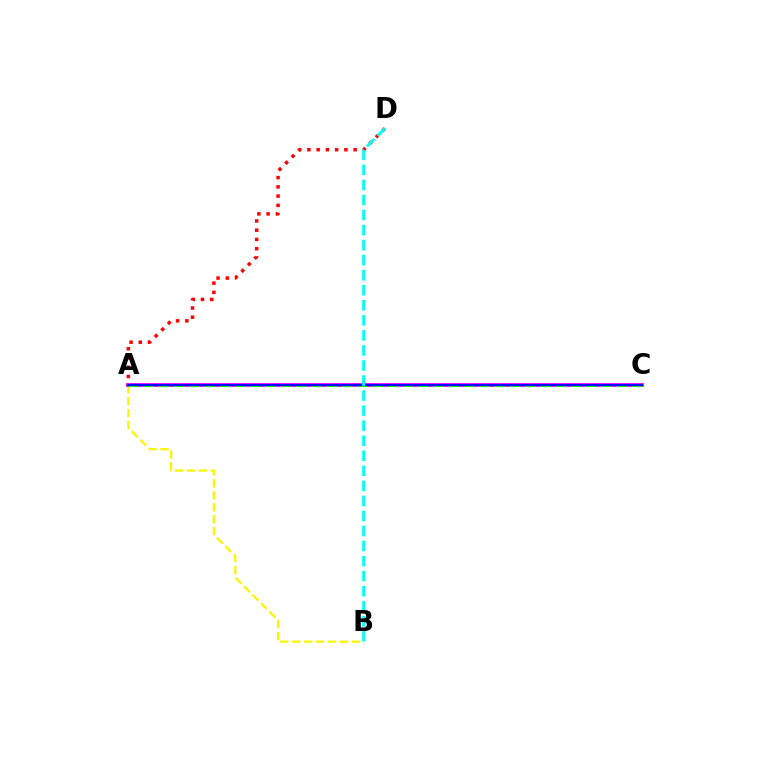{('A', 'B'): [{'color': '#fcf500', 'line_style': 'dashed', 'thickness': 1.62}], ('A', 'D'): [{'color': '#ff0000', 'line_style': 'dotted', 'thickness': 2.51}], ('A', 'C'): [{'color': '#ee00ff', 'line_style': 'solid', 'thickness': 2.74}, {'color': '#08ff00', 'line_style': 'dashed', 'thickness': 2.07}, {'color': '#0010ff', 'line_style': 'solid', 'thickness': 1.5}], ('B', 'D'): [{'color': '#00fff6', 'line_style': 'dashed', 'thickness': 2.04}]}